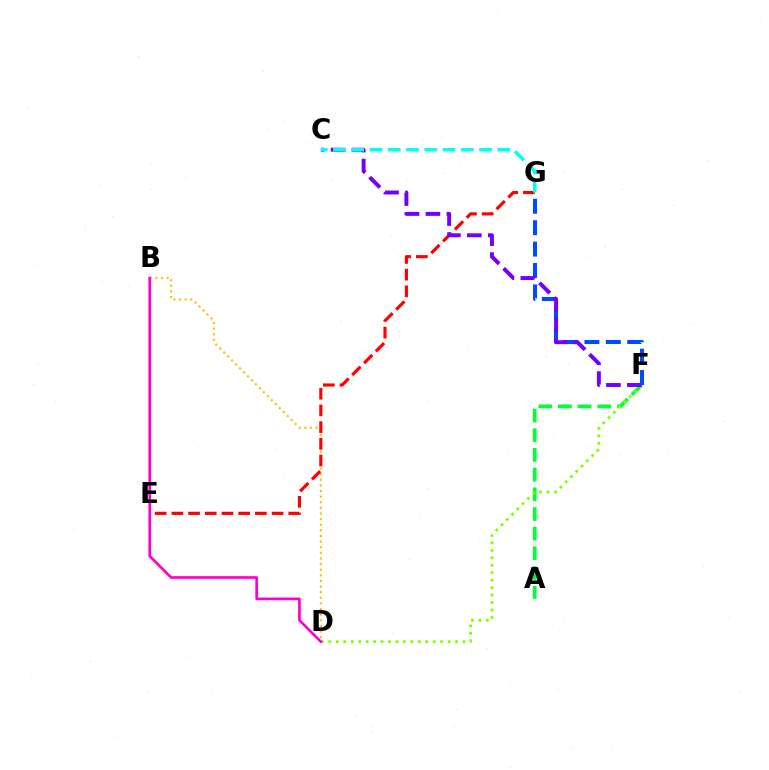{('F', 'G'): [{'color': '#004bff', 'line_style': 'dashed', 'thickness': 2.91}], ('B', 'D'): [{'color': '#ffbd00', 'line_style': 'dotted', 'thickness': 1.53}, {'color': '#ff00cf', 'line_style': 'solid', 'thickness': 1.94}], ('A', 'F'): [{'color': '#00ff39', 'line_style': 'dashed', 'thickness': 2.67}], ('E', 'G'): [{'color': '#ff0000', 'line_style': 'dashed', 'thickness': 2.27}], ('D', 'F'): [{'color': '#84ff00', 'line_style': 'dotted', 'thickness': 2.02}], ('C', 'F'): [{'color': '#7200ff', 'line_style': 'dashed', 'thickness': 2.84}], ('C', 'G'): [{'color': '#00fff6', 'line_style': 'dashed', 'thickness': 2.48}]}